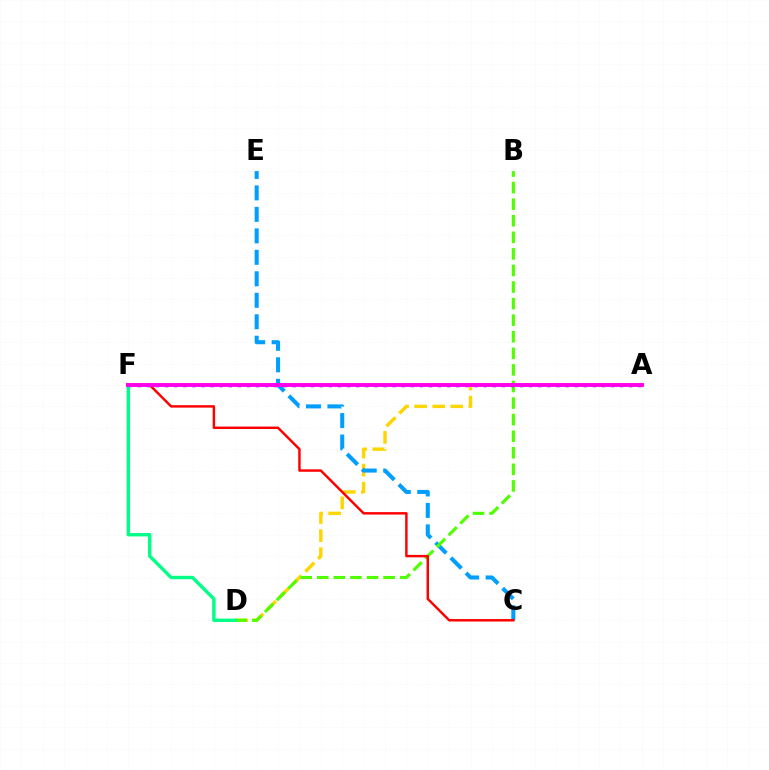{('A', 'D'): [{'color': '#ffd500', 'line_style': 'dashed', 'thickness': 2.45}], ('C', 'E'): [{'color': '#009eff', 'line_style': 'dashed', 'thickness': 2.92}], ('B', 'D'): [{'color': '#4fff00', 'line_style': 'dashed', 'thickness': 2.25}], ('A', 'F'): [{'color': '#3700ff', 'line_style': 'dotted', 'thickness': 2.47}, {'color': '#ff00ed', 'line_style': 'solid', 'thickness': 2.8}], ('C', 'F'): [{'color': '#ff0000', 'line_style': 'solid', 'thickness': 1.76}], ('D', 'F'): [{'color': '#00ff86', 'line_style': 'solid', 'thickness': 2.45}]}